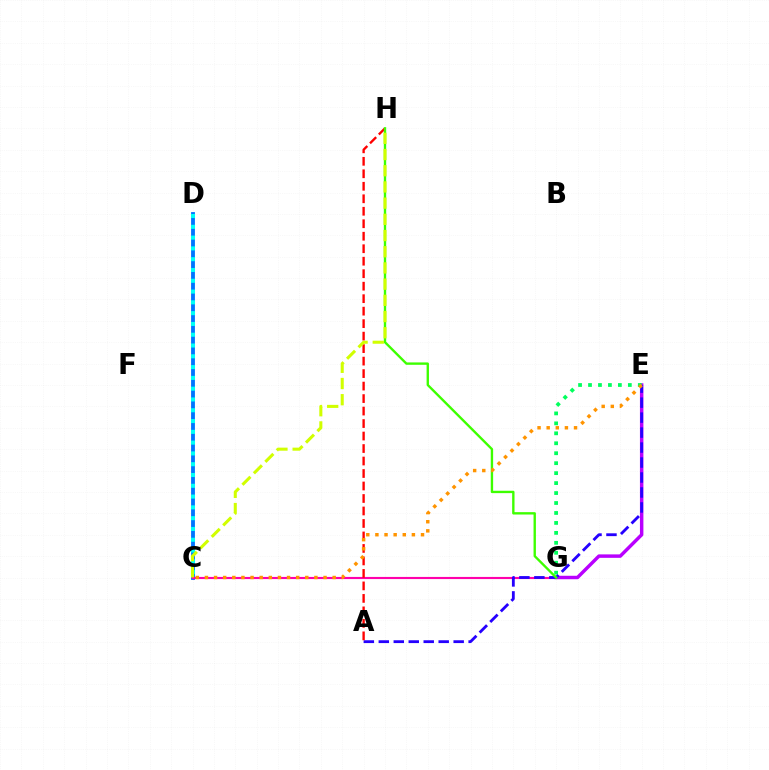{('E', 'G'): [{'color': '#b900ff', 'line_style': 'solid', 'thickness': 2.49}, {'color': '#00ff5c', 'line_style': 'dotted', 'thickness': 2.7}], ('C', 'D'): [{'color': '#0074ff', 'line_style': 'solid', 'thickness': 2.76}, {'color': '#00fff6', 'line_style': 'dotted', 'thickness': 2.93}], ('C', 'G'): [{'color': '#ff00ac', 'line_style': 'solid', 'thickness': 1.54}], ('A', 'E'): [{'color': '#2500ff', 'line_style': 'dashed', 'thickness': 2.03}], ('A', 'H'): [{'color': '#ff0000', 'line_style': 'dashed', 'thickness': 1.7}], ('G', 'H'): [{'color': '#3dff00', 'line_style': 'solid', 'thickness': 1.71}], ('C', 'E'): [{'color': '#ff9400', 'line_style': 'dotted', 'thickness': 2.48}], ('C', 'H'): [{'color': '#d1ff00', 'line_style': 'dashed', 'thickness': 2.2}]}